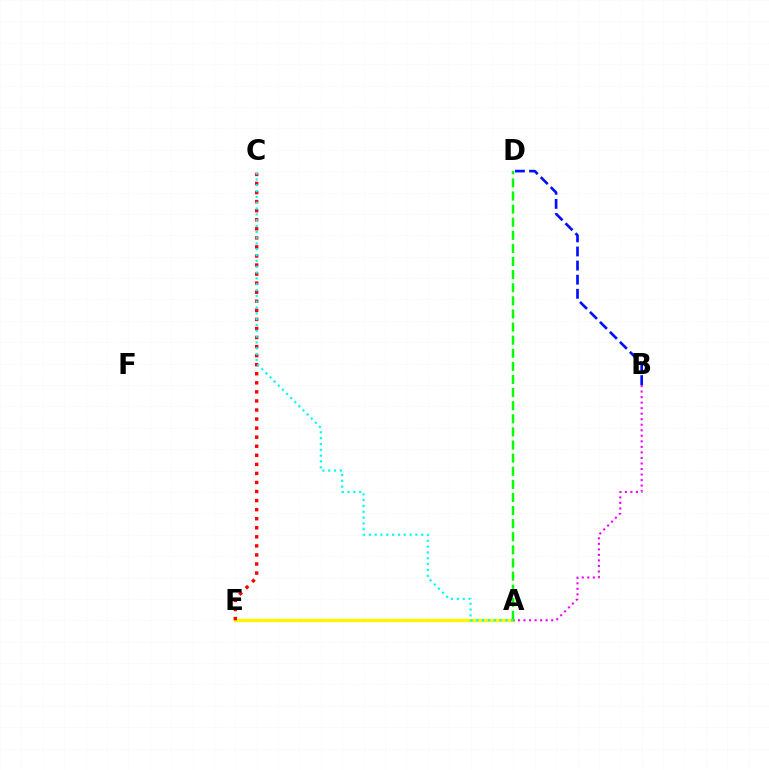{('A', 'E'): [{'color': '#fcf500', 'line_style': 'solid', 'thickness': 2.43}], ('C', 'E'): [{'color': '#ff0000', 'line_style': 'dotted', 'thickness': 2.46}], ('A', 'B'): [{'color': '#ee00ff', 'line_style': 'dotted', 'thickness': 1.5}], ('B', 'D'): [{'color': '#0010ff', 'line_style': 'dashed', 'thickness': 1.92}], ('A', 'D'): [{'color': '#08ff00', 'line_style': 'dashed', 'thickness': 1.78}], ('A', 'C'): [{'color': '#00fff6', 'line_style': 'dotted', 'thickness': 1.58}]}